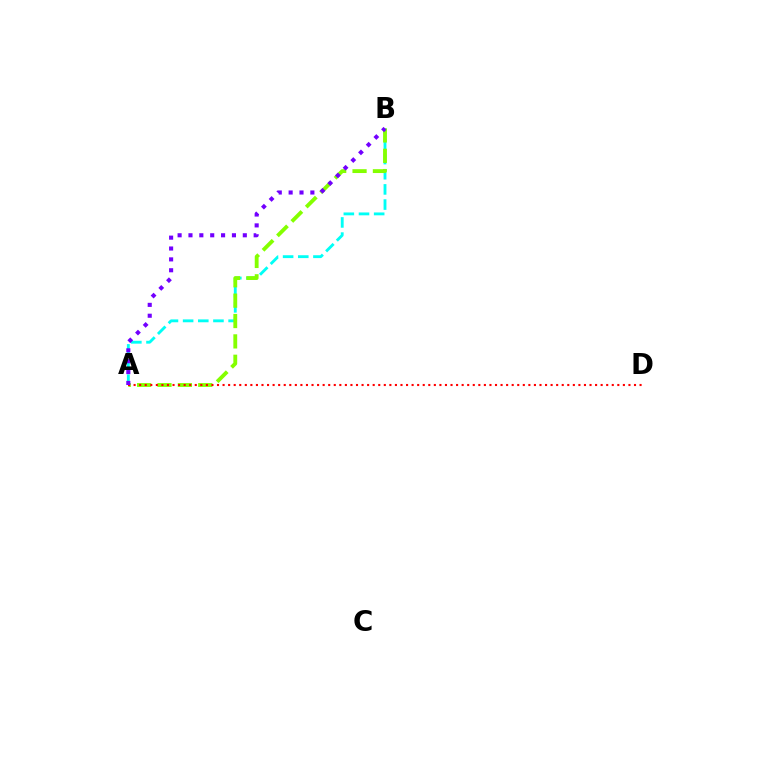{('A', 'B'): [{'color': '#00fff6', 'line_style': 'dashed', 'thickness': 2.06}, {'color': '#84ff00', 'line_style': 'dashed', 'thickness': 2.77}, {'color': '#7200ff', 'line_style': 'dotted', 'thickness': 2.95}], ('A', 'D'): [{'color': '#ff0000', 'line_style': 'dotted', 'thickness': 1.51}]}